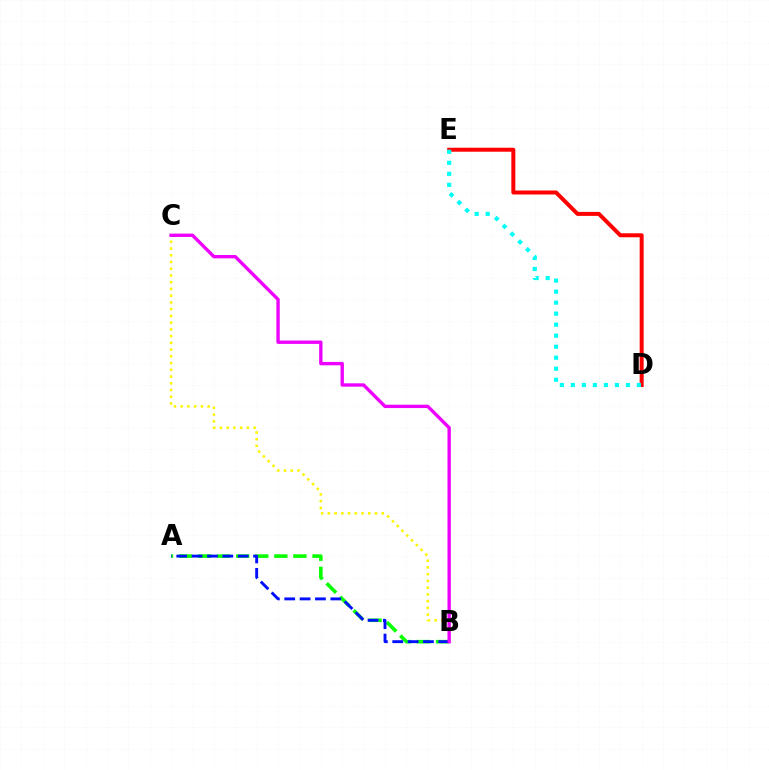{('A', 'B'): [{'color': '#08ff00', 'line_style': 'dashed', 'thickness': 2.59}, {'color': '#0010ff', 'line_style': 'dashed', 'thickness': 2.09}], ('B', 'C'): [{'color': '#fcf500', 'line_style': 'dotted', 'thickness': 1.83}, {'color': '#ee00ff', 'line_style': 'solid', 'thickness': 2.42}], ('D', 'E'): [{'color': '#ff0000', 'line_style': 'solid', 'thickness': 2.87}, {'color': '#00fff6', 'line_style': 'dotted', 'thickness': 2.99}]}